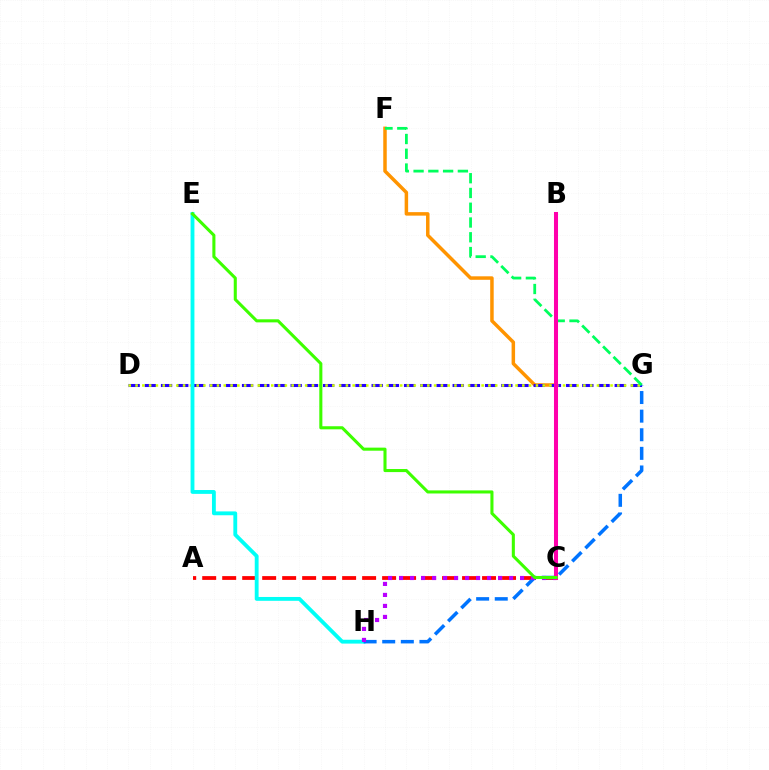{('C', 'F'): [{'color': '#ff9400', 'line_style': 'solid', 'thickness': 2.52}], ('A', 'C'): [{'color': '#ff0000', 'line_style': 'dashed', 'thickness': 2.72}], ('D', 'G'): [{'color': '#2500ff', 'line_style': 'dashed', 'thickness': 2.2}, {'color': '#d1ff00', 'line_style': 'dotted', 'thickness': 1.84}], ('E', 'H'): [{'color': '#00fff6', 'line_style': 'solid', 'thickness': 2.77}], ('G', 'H'): [{'color': '#0074ff', 'line_style': 'dashed', 'thickness': 2.53}], ('C', 'H'): [{'color': '#b900ff', 'line_style': 'dotted', 'thickness': 2.99}], ('F', 'G'): [{'color': '#00ff5c', 'line_style': 'dashed', 'thickness': 2.01}], ('B', 'C'): [{'color': '#ff00ac', 'line_style': 'solid', 'thickness': 2.91}], ('C', 'E'): [{'color': '#3dff00', 'line_style': 'solid', 'thickness': 2.21}]}